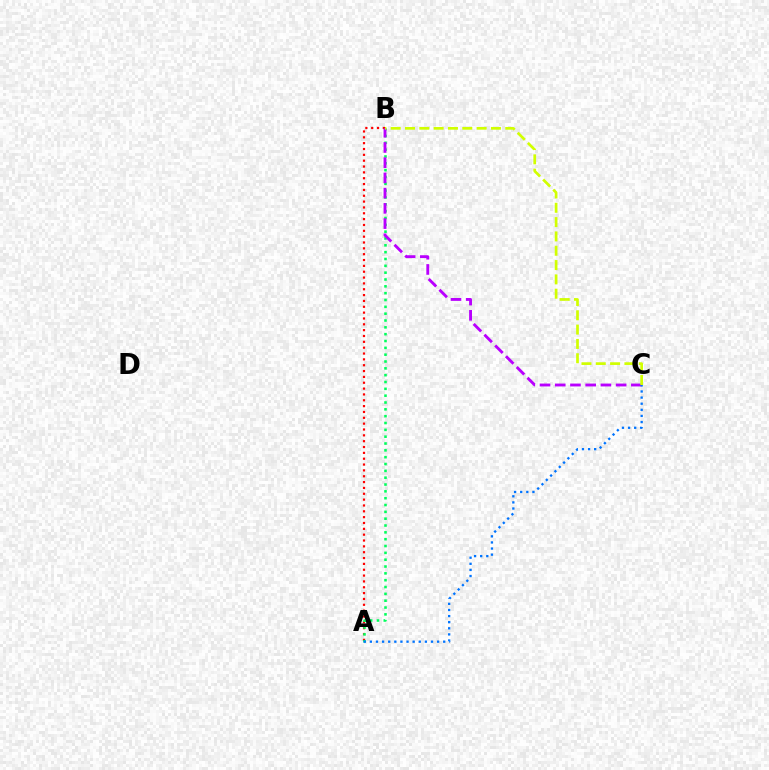{('A', 'B'): [{'color': '#ff0000', 'line_style': 'dotted', 'thickness': 1.59}, {'color': '#00ff5c', 'line_style': 'dotted', 'thickness': 1.86}], ('B', 'C'): [{'color': '#b900ff', 'line_style': 'dashed', 'thickness': 2.07}, {'color': '#d1ff00', 'line_style': 'dashed', 'thickness': 1.95}], ('A', 'C'): [{'color': '#0074ff', 'line_style': 'dotted', 'thickness': 1.66}]}